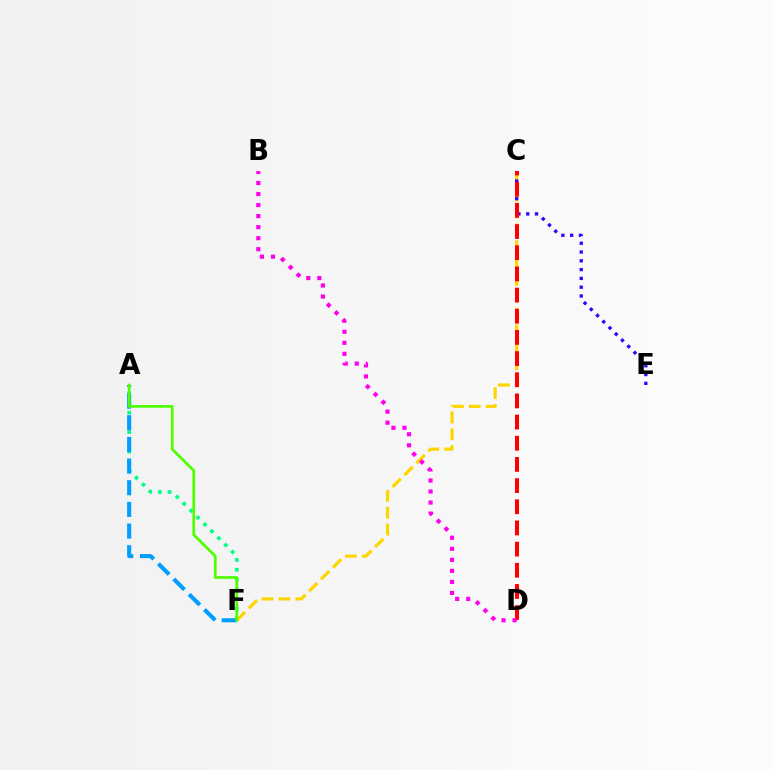{('A', 'F'): [{'color': '#00ff86', 'line_style': 'dotted', 'thickness': 2.65}, {'color': '#009eff', 'line_style': 'dashed', 'thickness': 2.94}, {'color': '#4fff00', 'line_style': 'solid', 'thickness': 1.96}], ('C', 'F'): [{'color': '#ffd500', 'line_style': 'dashed', 'thickness': 2.29}], ('C', 'E'): [{'color': '#3700ff', 'line_style': 'dotted', 'thickness': 2.39}], ('C', 'D'): [{'color': '#ff0000', 'line_style': 'dashed', 'thickness': 2.88}], ('B', 'D'): [{'color': '#ff00ed', 'line_style': 'dotted', 'thickness': 3.0}]}